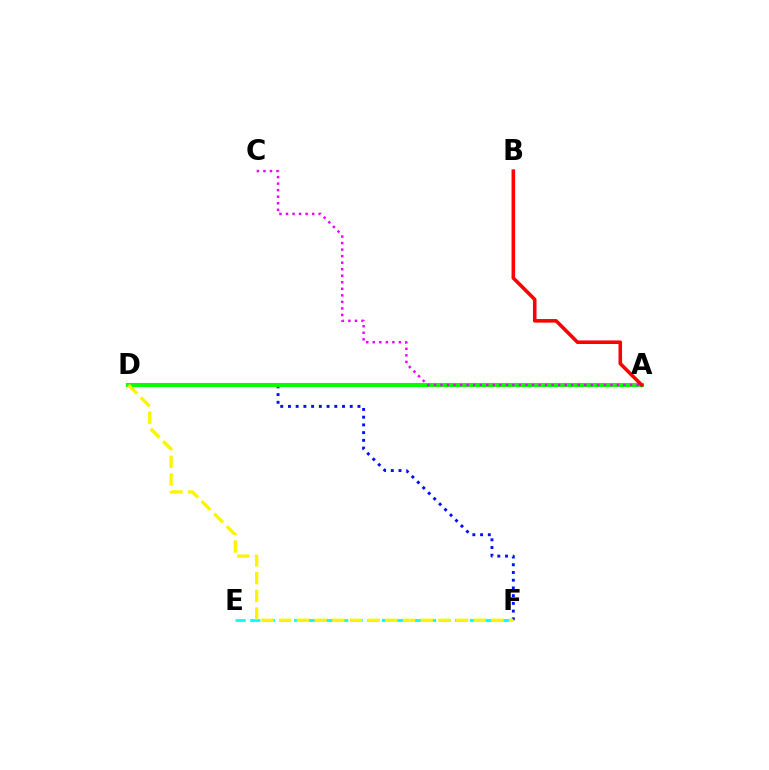{('D', 'F'): [{'color': '#0010ff', 'line_style': 'dotted', 'thickness': 2.1}, {'color': '#fcf500', 'line_style': 'dashed', 'thickness': 2.4}], ('A', 'D'): [{'color': '#08ff00', 'line_style': 'solid', 'thickness': 2.95}], ('E', 'F'): [{'color': '#00fff6', 'line_style': 'dashed', 'thickness': 1.99}], ('A', 'B'): [{'color': '#ff0000', 'line_style': 'solid', 'thickness': 2.57}], ('A', 'C'): [{'color': '#ee00ff', 'line_style': 'dotted', 'thickness': 1.78}]}